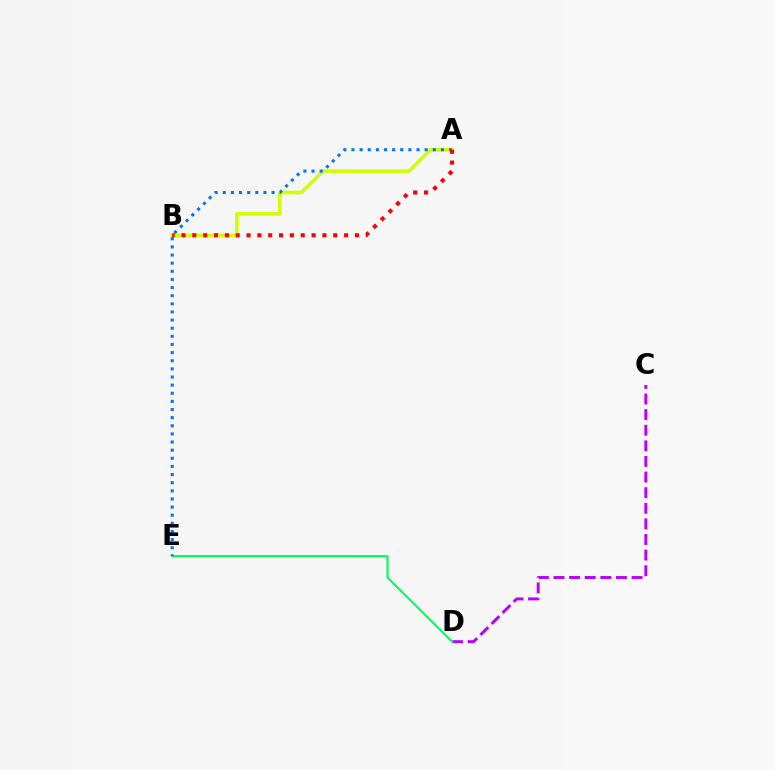{('C', 'D'): [{'color': '#b900ff', 'line_style': 'dashed', 'thickness': 2.12}], ('A', 'B'): [{'color': '#d1ff00', 'line_style': 'solid', 'thickness': 2.6}, {'color': '#ff0000', 'line_style': 'dotted', 'thickness': 2.95}], ('D', 'E'): [{'color': '#00ff5c', 'line_style': 'solid', 'thickness': 1.53}], ('A', 'E'): [{'color': '#0074ff', 'line_style': 'dotted', 'thickness': 2.21}]}